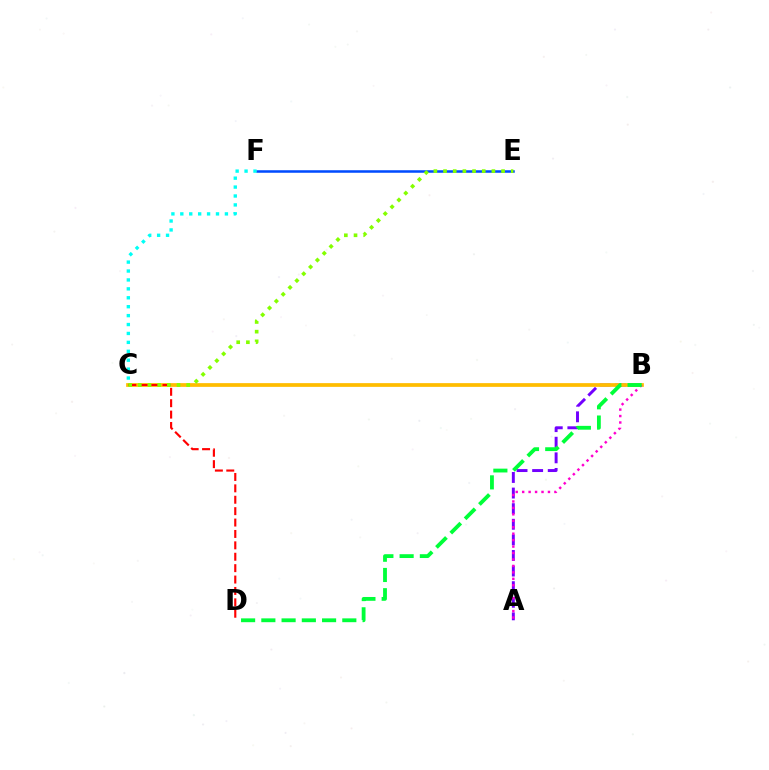{('A', 'B'): [{'color': '#7200ff', 'line_style': 'dashed', 'thickness': 2.12}, {'color': '#ff00cf', 'line_style': 'dotted', 'thickness': 1.75}], ('B', 'C'): [{'color': '#ffbd00', 'line_style': 'solid', 'thickness': 2.68}], ('E', 'F'): [{'color': '#004bff', 'line_style': 'solid', 'thickness': 1.82}], ('C', 'F'): [{'color': '#00fff6', 'line_style': 'dotted', 'thickness': 2.42}], ('C', 'D'): [{'color': '#ff0000', 'line_style': 'dashed', 'thickness': 1.55}], ('C', 'E'): [{'color': '#84ff00', 'line_style': 'dotted', 'thickness': 2.63}], ('B', 'D'): [{'color': '#00ff39', 'line_style': 'dashed', 'thickness': 2.75}]}